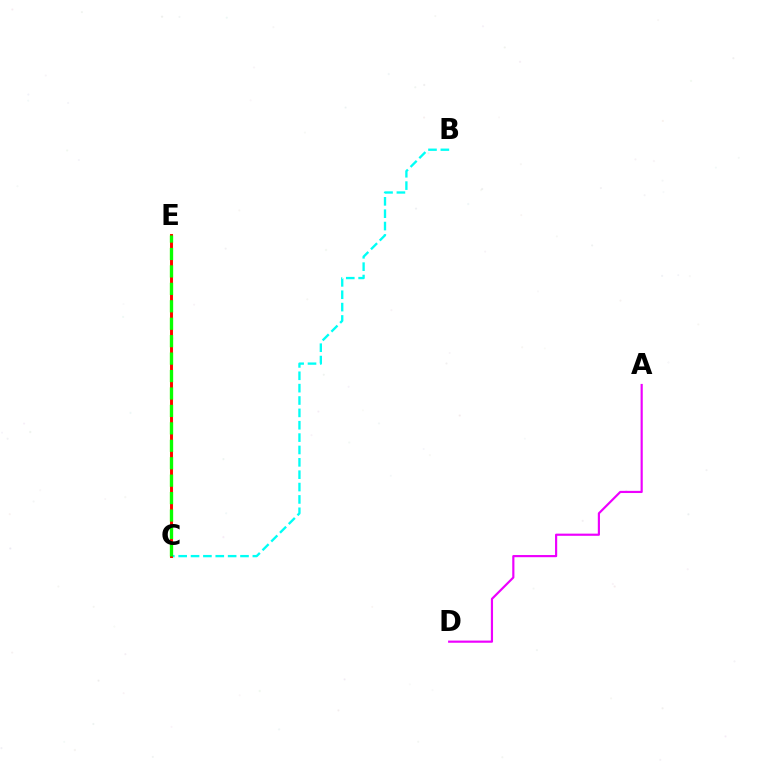{('C', 'E'): [{'color': '#0010ff', 'line_style': 'dashed', 'thickness': 2.05}, {'color': '#fcf500', 'line_style': 'solid', 'thickness': 2.21}, {'color': '#ff0000', 'line_style': 'solid', 'thickness': 2.07}, {'color': '#08ff00', 'line_style': 'dashed', 'thickness': 2.37}], ('B', 'C'): [{'color': '#00fff6', 'line_style': 'dashed', 'thickness': 1.68}], ('A', 'D'): [{'color': '#ee00ff', 'line_style': 'solid', 'thickness': 1.56}]}